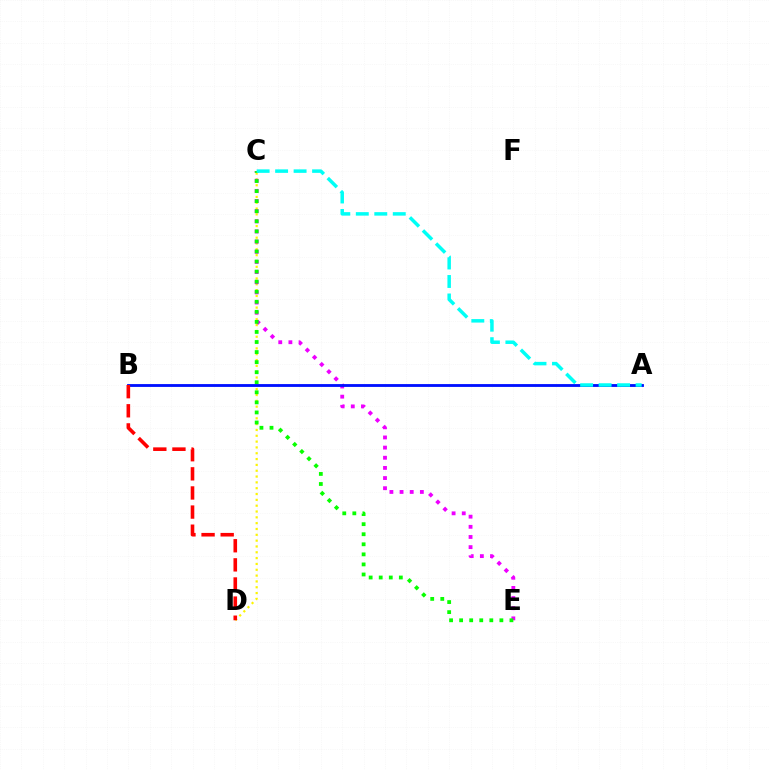{('C', 'D'): [{'color': '#fcf500', 'line_style': 'dotted', 'thickness': 1.58}], ('C', 'E'): [{'color': '#ee00ff', 'line_style': 'dotted', 'thickness': 2.76}, {'color': '#08ff00', 'line_style': 'dotted', 'thickness': 2.73}], ('A', 'B'): [{'color': '#0010ff', 'line_style': 'solid', 'thickness': 2.04}], ('A', 'C'): [{'color': '#00fff6', 'line_style': 'dashed', 'thickness': 2.51}], ('B', 'D'): [{'color': '#ff0000', 'line_style': 'dashed', 'thickness': 2.6}]}